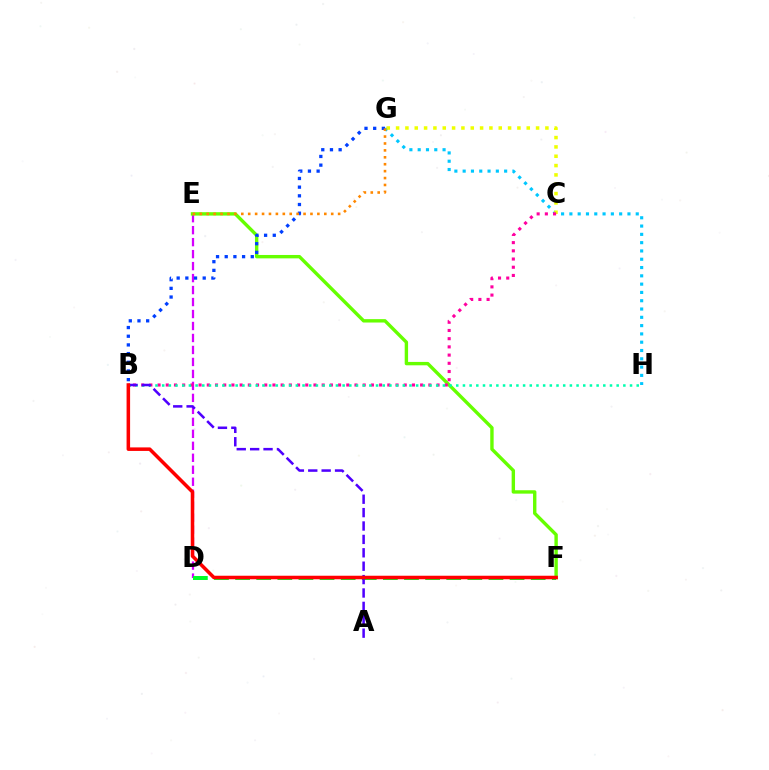{('G', 'H'): [{'color': '#00c7ff', 'line_style': 'dotted', 'thickness': 2.25}], ('C', 'G'): [{'color': '#eeff00', 'line_style': 'dotted', 'thickness': 2.54}], ('D', 'E'): [{'color': '#d600ff', 'line_style': 'dashed', 'thickness': 1.63}], ('E', 'F'): [{'color': '#66ff00', 'line_style': 'solid', 'thickness': 2.44}], ('D', 'F'): [{'color': '#00ff27', 'line_style': 'dashed', 'thickness': 2.87}], ('B', 'C'): [{'color': '#ff00a0', 'line_style': 'dotted', 'thickness': 2.23}], ('B', 'H'): [{'color': '#00ffaf', 'line_style': 'dotted', 'thickness': 1.82}], ('B', 'G'): [{'color': '#003fff', 'line_style': 'dotted', 'thickness': 2.36}], ('A', 'B'): [{'color': '#4f00ff', 'line_style': 'dashed', 'thickness': 1.82}], ('E', 'G'): [{'color': '#ff8800', 'line_style': 'dotted', 'thickness': 1.88}], ('B', 'F'): [{'color': '#ff0000', 'line_style': 'solid', 'thickness': 2.54}]}